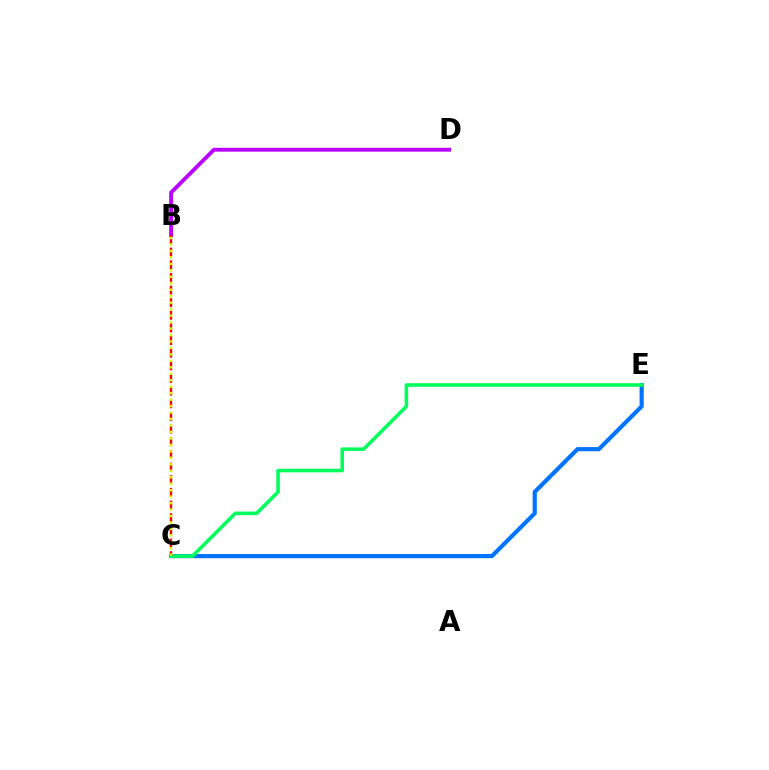{('C', 'E'): [{'color': '#0074ff', 'line_style': 'solid', 'thickness': 3.0}, {'color': '#00ff5c', 'line_style': 'solid', 'thickness': 2.57}], ('B', 'D'): [{'color': '#b900ff', 'line_style': 'solid', 'thickness': 2.77}], ('B', 'C'): [{'color': '#ff0000', 'line_style': 'dashed', 'thickness': 1.72}, {'color': '#d1ff00', 'line_style': 'dotted', 'thickness': 1.76}]}